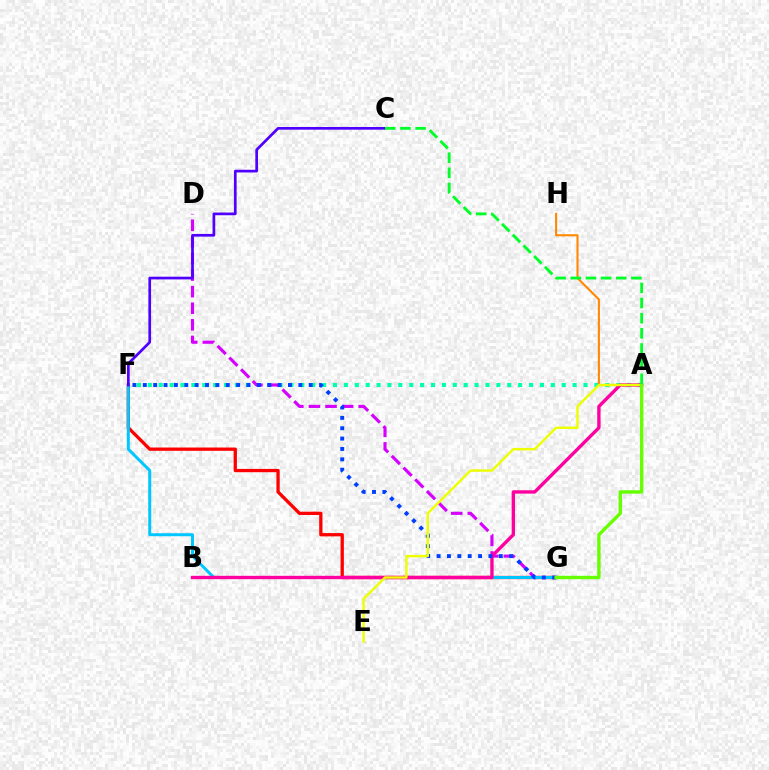{('A', 'F'): [{'color': '#00ffaf', 'line_style': 'dotted', 'thickness': 2.96}], ('F', 'G'): [{'color': '#ff0000', 'line_style': 'solid', 'thickness': 2.37}, {'color': '#00c7ff', 'line_style': 'solid', 'thickness': 2.14}, {'color': '#003fff', 'line_style': 'dotted', 'thickness': 2.82}], ('D', 'G'): [{'color': '#d600ff', 'line_style': 'dashed', 'thickness': 2.25}], ('A', 'H'): [{'color': '#ff8800', 'line_style': 'solid', 'thickness': 1.51}], ('A', 'B'): [{'color': '#ff00a0', 'line_style': 'solid', 'thickness': 2.42}], ('A', 'E'): [{'color': '#eeff00', 'line_style': 'solid', 'thickness': 1.74}], ('C', 'F'): [{'color': '#4f00ff', 'line_style': 'solid', 'thickness': 1.95}], ('A', 'G'): [{'color': '#66ff00', 'line_style': 'solid', 'thickness': 2.44}], ('A', 'C'): [{'color': '#00ff27', 'line_style': 'dashed', 'thickness': 2.06}]}